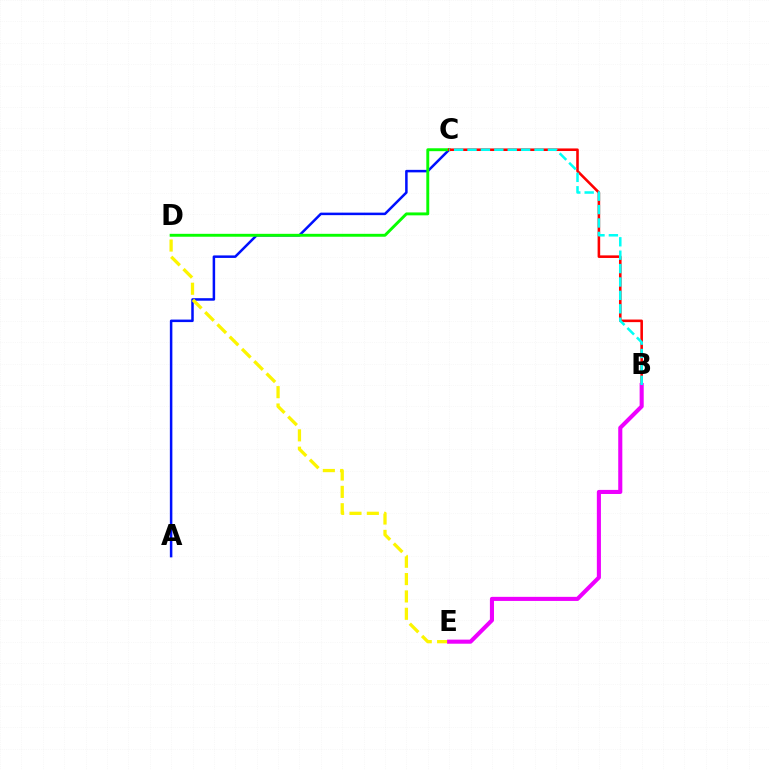{('A', 'C'): [{'color': '#0010ff', 'line_style': 'solid', 'thickness': 1.81}], ('D', 'E'): [{'color': '#fcf500', 'line_style': 'dashed', 'thickness': 2.36}], ('C', 'D'): [{'color': '#08ff00', 'line_style': 'solid', 'thickness': 2.1}], ('B', 'C'): [{'color': '#ff0000', 'line_style': 'solid', 'thickness': 1.86}, {'color': '#00fff6', 'line_style': 'dashed', 'thickness': 1.82}], ('B', 'E'): [{'color': '#ee00ff', 'line_style': 'solid', 'thickness': 2.94}]}